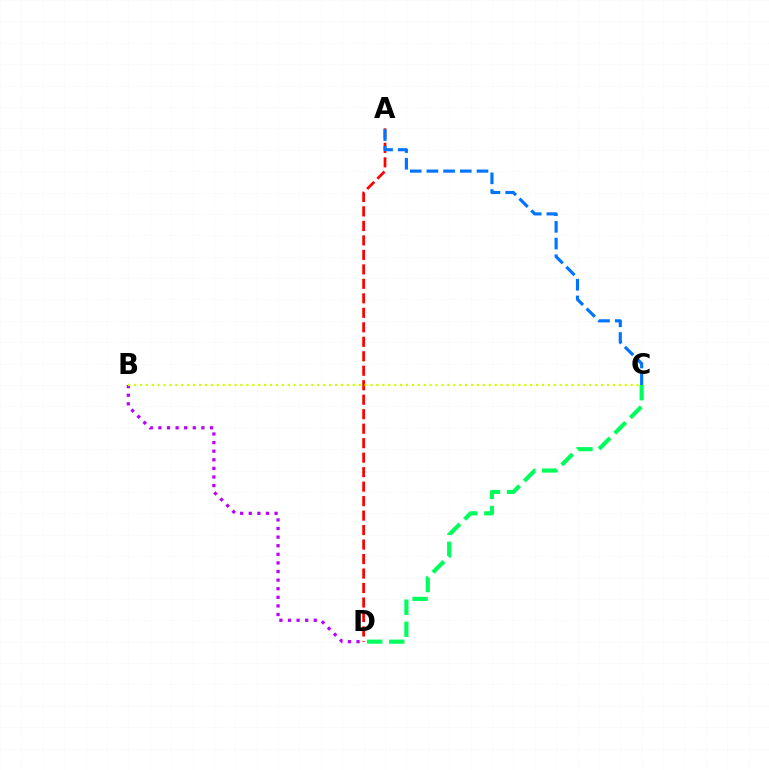{('B', 'D'): [{'color': '#b900ff', 'line_style': 'dotted', 'thickness': 2.34}], ('A', 'D'): [{'color': '#ff0000', 'line_style': 'dashed', 'thickness': 1.97}], ('B', 'C'): [{'color': '#d1ff00', 'line_style': 'dotted', 'thickness': 1.61}], ('A', 'C'): [{'color': '#0074ff', 'line_style': 'dashed', 'thickness': 2.27}], ('C', 'D'): [{'color': '#00ff5c', 'line_style': 'dashed', 'thickness': 2.99}]}